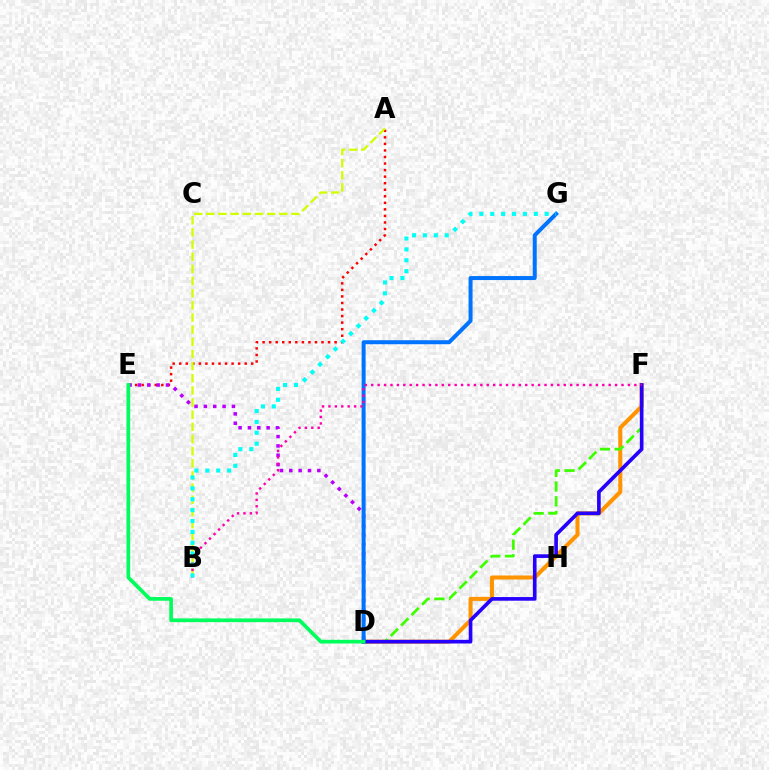{('A', 'E'): [{'color': '#ff0000', 'line_style': 'dotted', 'thickness': 1.78}], ('D', 'F'): [{'color': '#ff9400', 'line_style': 'solid', 'thickness': 2.9}, {'color': '#3dff00', 'line_style': 'dashed', 'thickness': 2.0}, {'color': '#2500ff', 'line_style': 'solid', 'thickness': 2.63}], ('D', 'E'): [{'color': '#b900ff', 'line_style': 'dotted', 'thickness': 2.54}, {'color': '#00ff5c', 'line_style': 'solid', 'thickness': 2.67}], ('D', 'G'): [{'color': '#0074ff', 'line_style': 'solid', 'thickness': 2.88}], ('A', 'B'): [{'color': '#d1ff00', 'line_style': 'dashed', 'thickness': 1.65}], ('B', 'F'): [{'color': '#ff00ac', 'line_style': 'dotted', 'thickness': 1.74}], ('B', 'G'): [{'color': '#00fff6', 'line_style': 'dotted', 'thickness': 2.96}]}